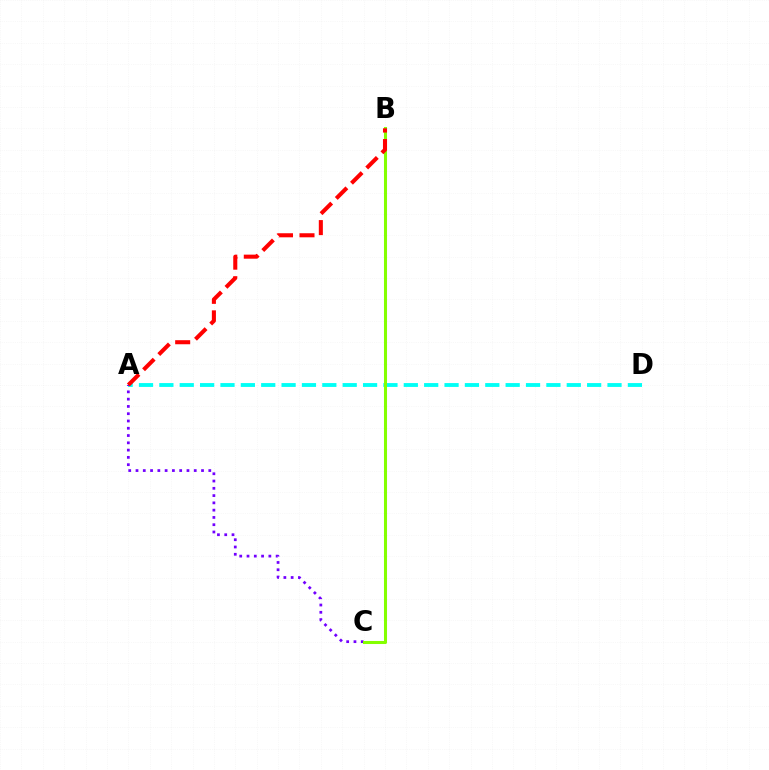{('A', 'D'): [{'color': '#00fff6', 'line_style': 'dashed', 'thickness': 2.77}], ('A', 'C'): [{'color': '#7200ff', 'line_style': 'dotted', 'thickness': 1.98}], ('B', 'C'): [{'color': '#84ff00', 'line_style': 'solid', 'thickness': 2.19}], ('A', 'B'): [{'color': '#ff0000', 'line_style': 'dashed', 'thickness': 2.92}]}